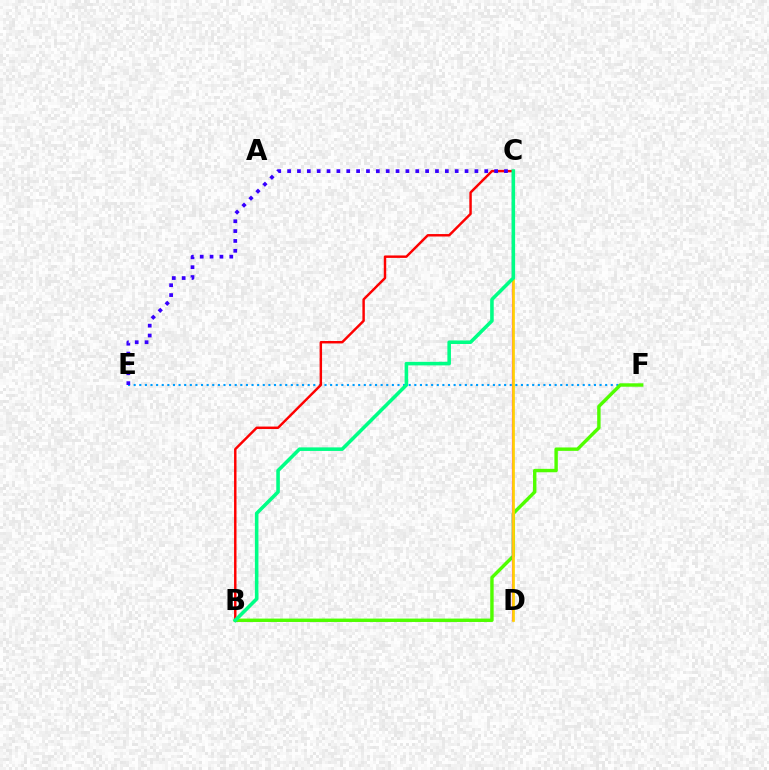{('E', 'F'): [{'color': '#009eff', 'line_style': 'dotted', 'thickness': 1.53}], ('B', 'F'): [{'color': '#4fff00', 'line_style': 'solid', 'thickness': 2.45}], ('B', 'C'): [{'color': '#ff0000', 'line_style': 'solid', 'thickness': 1.76}, {'color': '#00ff86', 'line_style': 'solid', 'thickness': 2.56}], ('C', 'D'): [{'color': '#ff00ed', 'line_style': 'solid', 'thickness': 1.59}, {'color': '#ffd500', 'line_style': 'solid', 'thickness': 1.94}], ('C', 'E'): [{'color': '#3700ff', 'line_style': 'dotted', 'thickness': 2.68}]}